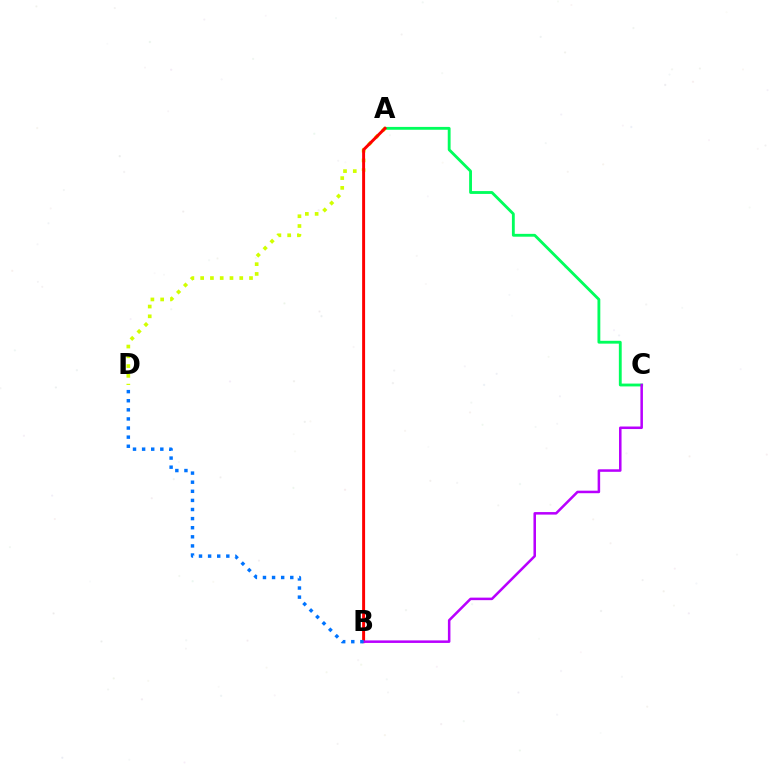{('A', 'C'): [{'color': '#00ff5c', 'line_style': 'solid', 'thickness': 2.05}], ('A', 'D'): [{'color': '#d1ff00', 'line_style': 'dotted', 'thickness': 2.65}], ('A', 'B'): [{'color': '#ff0000', 'line_style': 'solid', 'thickness': 2.13}], ('B', 'C'): [{'color': '#b900ff', 'line_style': 'solid', 'thickness': 1.82}], ('B', 'D'): [{'color': '#0074ff', 'line_style': 'dotted', 'thickness': 2.47}]}